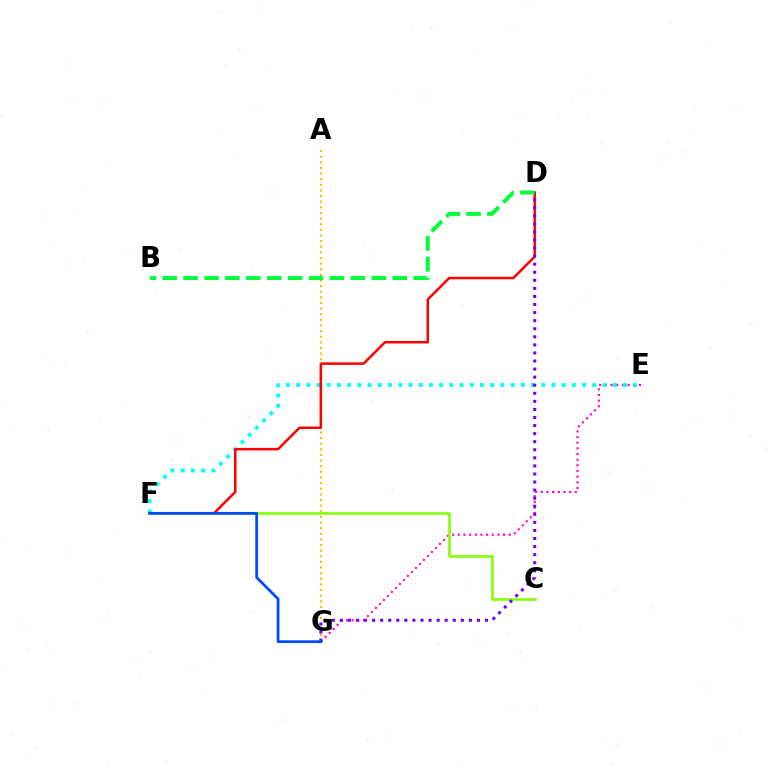{('E', 'G'): [{'color': '#ff00cf', 'line_style': 'dotted', 'thickness': 1.54}], ('E', 'F'): [{'color': '#00fff6', 'line_style': 'dotted', 'thickness': 2.77}], ('A', 'G'): [{'color': '#ffbd00', 'line_style': 'dotted', 'thickness': 1.53}], ('D', 'F'): [{'color': '#ff0000', 'line_style': 'solid', 'thickness': 1.81}], ('C', 'F'): [{'color': '#84ff00', 'line_style': 'solid', 'thickness': 1.87}], ('D', 'G'): [{'color': '#7200ff', 'line_style': 'dotted', 'thickness': 2.19}], ('F', 'G'): [{'color': '#004bff', 'line_style': 'solid', 'thickness': 1.99}], ('B', 'D'): [{'color': '#00ff39', 'line_style': 'dashed', 'thickness': 2.84}]}